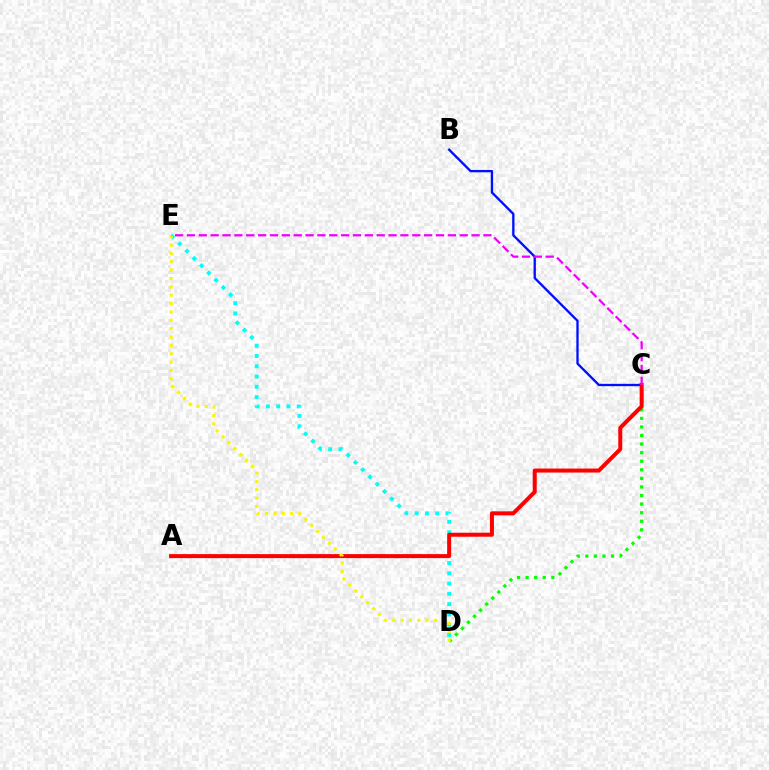{('B', 'C'): [{'color': '#0010ff', 'line_style': 'solid', 'thickness': 1.68}], ('D', 'E'): [{'color': '#00fff6', 'line_style': 'dotted', 'thickness': 2.79}, {'color': '#fcf500', 'line_style': 'dotted', 'thickness': 2.27}], ('C', 'D'): [{'color': '#08ff00', 'line_style': 'dotted', 'thickness': 2.33}], ('A', 'C'): [{'color': '#ff0000', 'line_style': 'solid', 'thickness': 2.88}], ('C', 'E'): [{'color': '#ee00ff', 'line_style': 'dashed', 'thickness': 1.61}]}